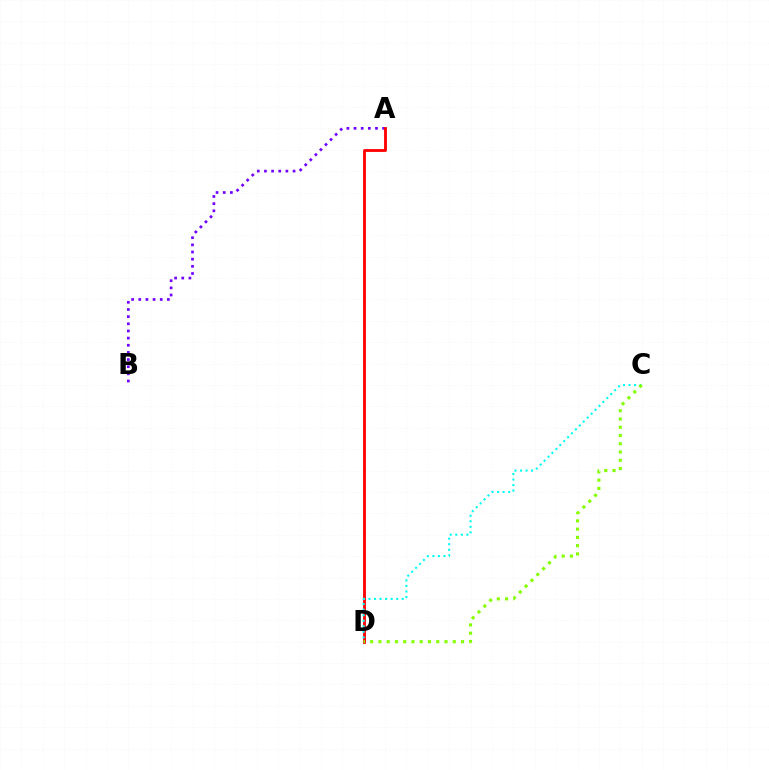{('A', 'B'): [{'color': '#7200ff', 'line_style': 'dotted', 'thickness': 1.94}], ('A', 'D'): [{'color': '#ff0000', 'line_style': 'solid', 'thickness': 2.04}], ('C', 'D'): [{'color': '#00fff6', 'line_style': 'dotted', 'thickness': 1.5}, {'color': '#84ff00', 'line_style': 'dotted', 'thickness': 2.24}]}